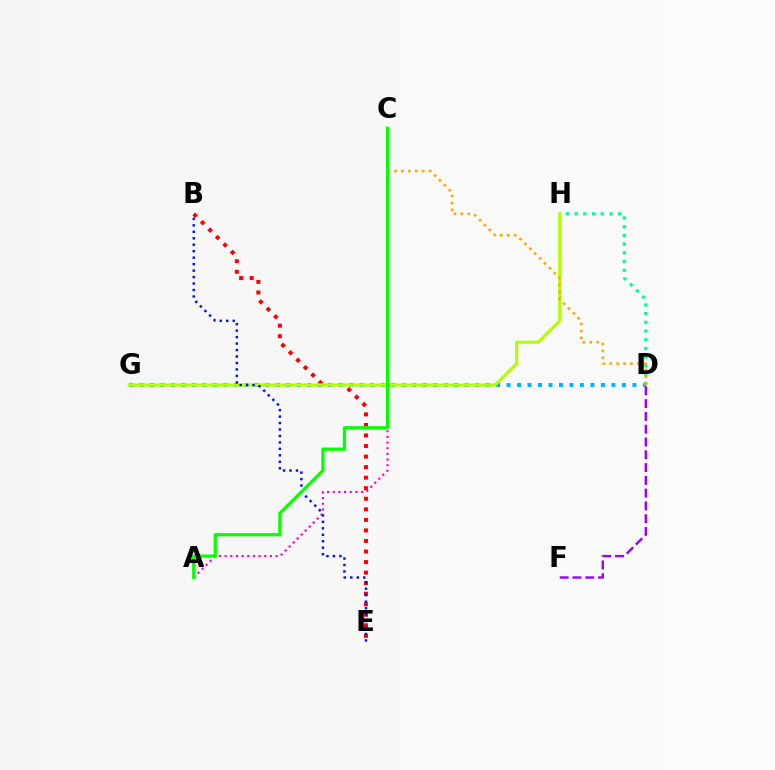{('D', 'H'): [{'color': '#00ff9d', 'line_style': 'dotted', 'thickness': 2.37}], ('B', 'E'): [{'color': '#ff0000', 'line_style': 'dotted', 'thickness': 2.87}, {'color': '#0010ff', 'line_style': 'dotted', 'thickness': 1.76}], ('D', 'G'): [{'color': '#00b5ff', 'line_style': 'dotted', 'thickness': 2.85}], ('A', 'C'): [{'color': '#ff00bd', 'line_style': 'dotted', 'thickness': 1.54}, {'color': '#08ff00', 'line_style': 'solid', 'thickness': 2.32}], ('D', 'F'): [{'color': '#9b00ff', 'line_style': 'dashed', 'thickness': 1.74}], ('G', 'H'): [{'color': '#b3ff00', 'line_style': 'solid', 'thickness': 2.26}], ('C', 'D'): [{'color': '#ffa500', 'line_style': 'dotted', 'thickness': 1.87}]}